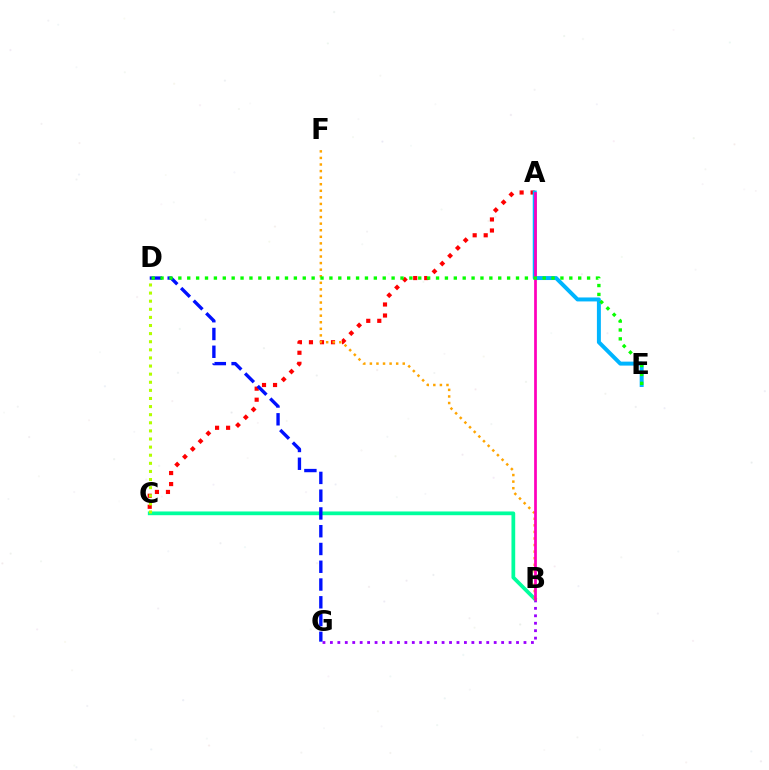{('B', 'G'): [{'color': '#9b00ff', 'line_style': 'dotted', 'thickness': 2.02}], ('B', 'C'): [{'color': '#00ff9d', 'line_style': 'solid', 'thickness': 2.69}], ('A', 'C'): [{'color': '#ff0000', 'line_style': 'dotted', 'thickness': 3.0}], ('D', 'G'): [{'color': '#0010ff', 'line_style': 'dashed', 'thickness': 2.41}], ('A', 'E'): [{'color': '#00b5ff', 'line_style': 'solid', 'thickness': 2.86}], ('B', 'F'): [{'color': '#ffa500', 'line_style': 'dotted', 'thickness': 1.79}], ('A', 'B'): [{'color': '#ff00bd', 'line_style': 'solid', 'thickness': 1.98}], ('D', 'E'): [{'color': '#08ff00', 'line_style': 'dotted', 'thickness': 2.41}], ('C', 'D'): [{'color': '#b3ff00', 'line_style': 'dotted', 'thickness': 2.2}]}